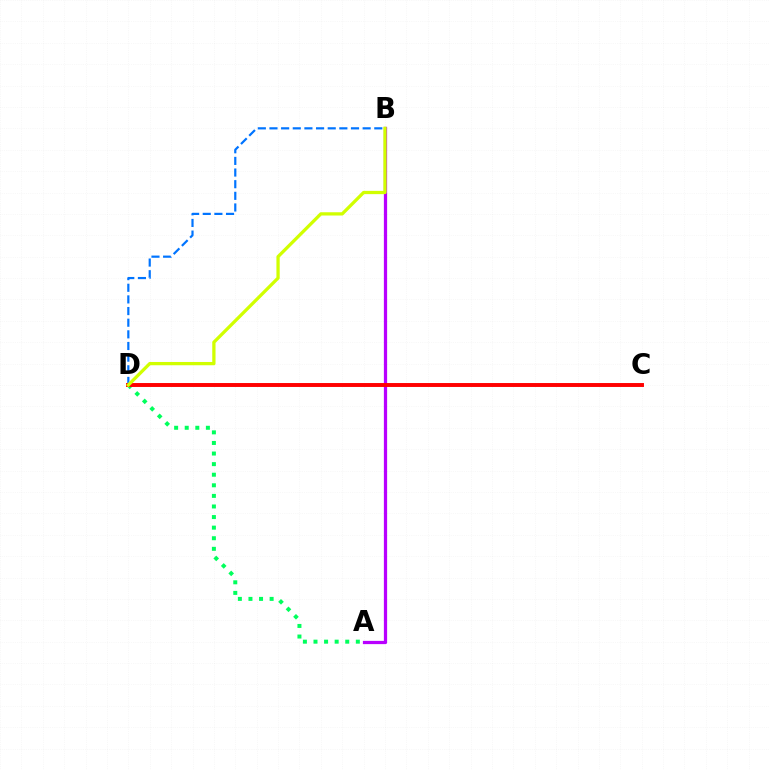{('A', 'D'): [{'color': '#00ff5c', 'line_style': 'dotted', 'thickness': 2.88}], ('A', 'B'): [{'color': '#b900ff', 'line_style': 'solid', 'thickness': 2.34}], ('B', 'D'): [{'color': '#0074ff', 'line_style': 'dashed', 'thickness': 1.58}, {'color': '#d1ff00', 'line_style': 'solid', 'thickness': 2.35}], ('C', 'D'): [{'color': '#ff0000', 'line_style': 'solid', 'thickness': 2.82}]}